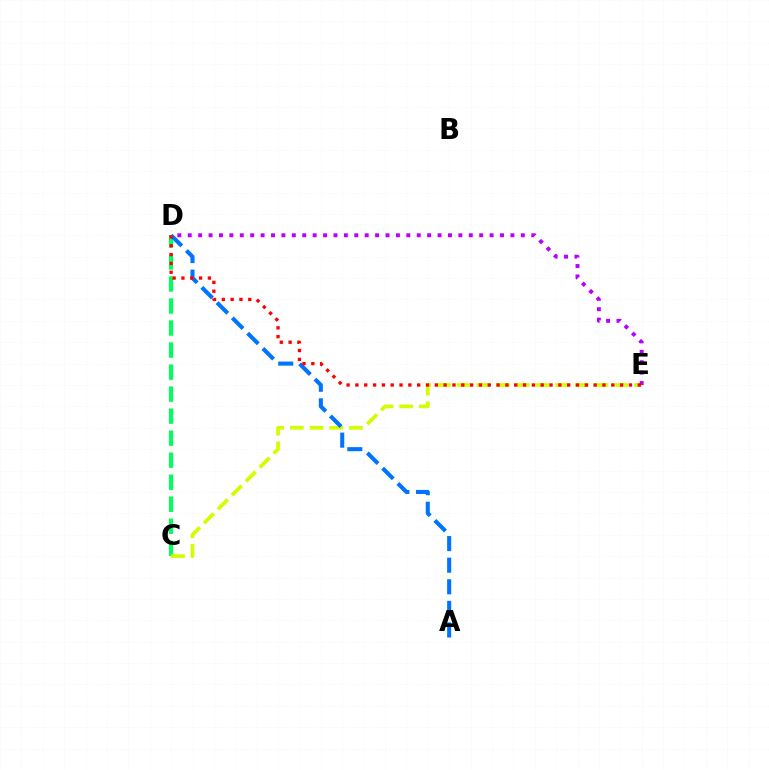{('C', 'D'): [{'color': '#00ff5c', 'line_style': 'dashed', 'thickness': 2.99}], ('C', 'E'): [{'color': '#d1ff00', 'line_style': 'dashed', 'thickness': 2.68}], ('A', 'D'): [{'color': '#0074ff', 'line_style': 'dashed', 'thickness': 2.93}], ('D', 'E'): [{'color': '#b900ff', 'line_style': 'dotted', 'thickness': 2.83}, {'color': '#ff0000', 'line_style': 'dotted', 'thickness': 2.4}]}